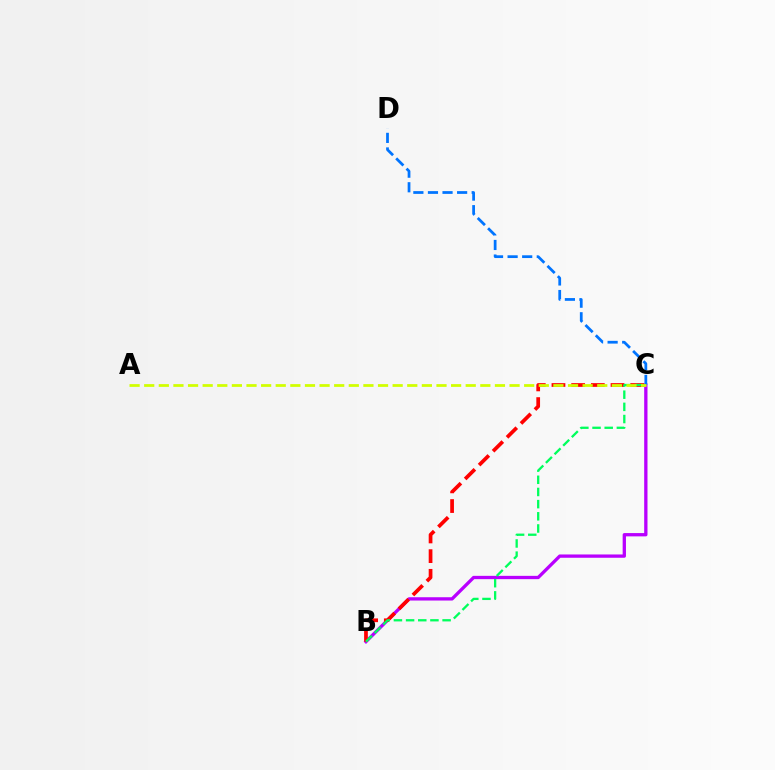{('B', 'C'): [{'color': '#b900ff', 'line_style': 'solid', 'thickness': 2.38}, {'color': '#ff0000', 'line_style': 'dashed', 'thickness': 2.67}, {'color': '#00ff5c', 'line_style': 'dashed', 'thickness': 1.65}], ('C', 'D'): [{'color': '#0074ff', 'line_style': 'dashed', 'thickness': 1.98}], ('A', 'C'): [{'color': '#d1ff00', 'line_style': 'dashed', 'thickness': 1.99}]}